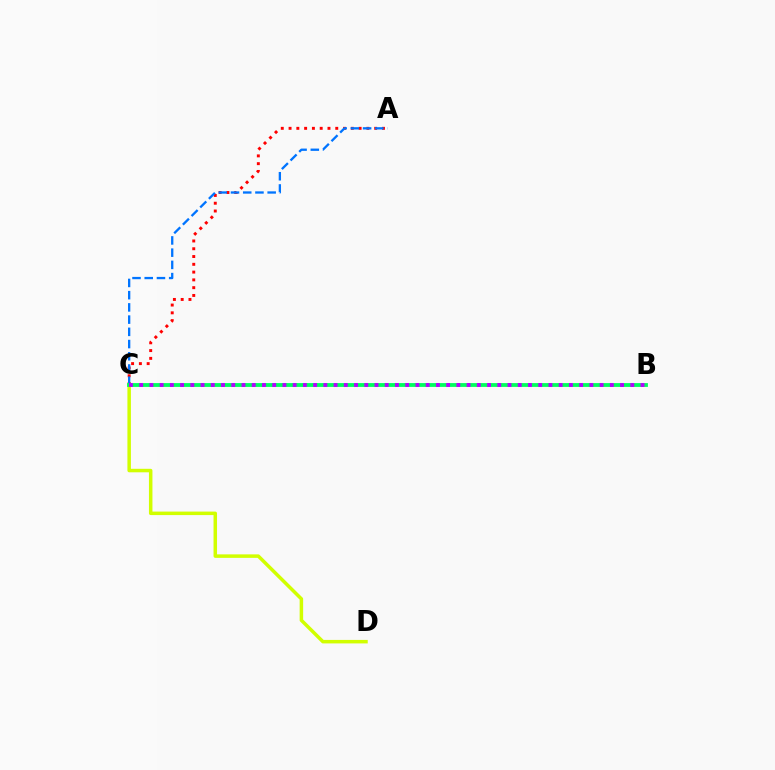{('A', 'C'): [{'color': '#ff0000', 'line_style': 'dotted', 'thickness': 2.11}, {'color': '#0074ff', 'line_style': 'dashed', 'thickness': 1.66}], ('C', 'D'): [{'color': '#d1ff00', 'line_style': 'solid', 'thickness': 2.52}], ('B', 'C'): [{'color': '#00ff5c', 'line_style': 'solid', 'thickness': 2.74}, {'color': '#b900ff', 'line_style': 'dotted', 'thickness': 2.78}]}